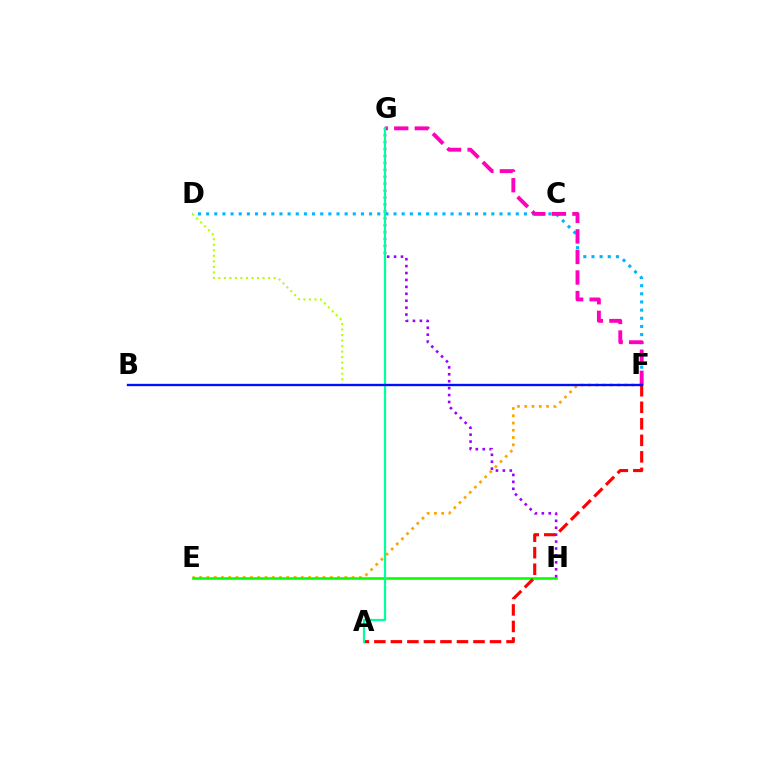{('D', 'F'): [{'color': '#00b5ff', 'line_style': 'dotted', 'thickness': 2.21}, {'color': '#b3ff00', 'line_style': 'dotted', 'thickness': 1.5}], ('E', 'F'): [{'color': '#ffa500', 'line_style': 'dotted', 'thickness': 1.97}], ('E', 'H'): [{'color': '#08ff00', 'line_style': 'solid', 'thickness': 1.84}], ('A', 'F'): [{'color': '#ff0000', 'line_style': 'dashed', 'thickness': 2.24}], ('F', 'G'): [{'color': '#ff00bd', 'line_style': 'dashed', 'thickness': 2.79}], ('G', 'H'): [{'color': '#9b00ff', 'line_style': 'dotted', 'thickness': 1.88}], ('A', 'G'): [{'color': '#00ff9d', 'line_style': 'solid', 'thickness': 1.61}], ('B', 'F'): [{'color': '#0010ff', 'line_style': 'solid', 'thickness': 1.69}]}